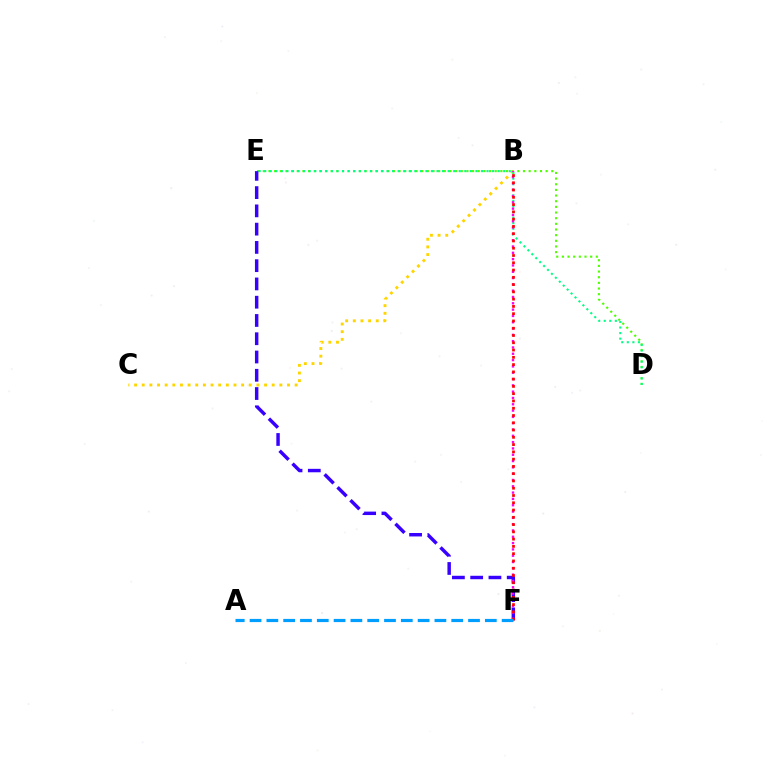{('D', 'E'): [{'color': '#4fff00', 'line_style': 'dotted', 'thickness': 1.54}, {'color': '#00ff86', 'line_style': 'dotted', 'thickness': 1.51}], ('E', 'F'): [{'color': '#3700ff', 'line_style': 'dashed', 'thickness': 2.48}], ('B', 'C'): [{'color': '#ffd500', 'line_style': 'dotted', 'thickness': 2.08}], ('B', 'F'): [{'color': '#ff00ed', 'line_style': 'dotted', 'thickness': 1.71}, {'color': '#ff0000', 'line_style': 'dotted', 'thickness': 1.98}], ('A', 'F'): [{'color': '#009eff', 'line_style': 'dashed', 'thickness': 2.28}]}